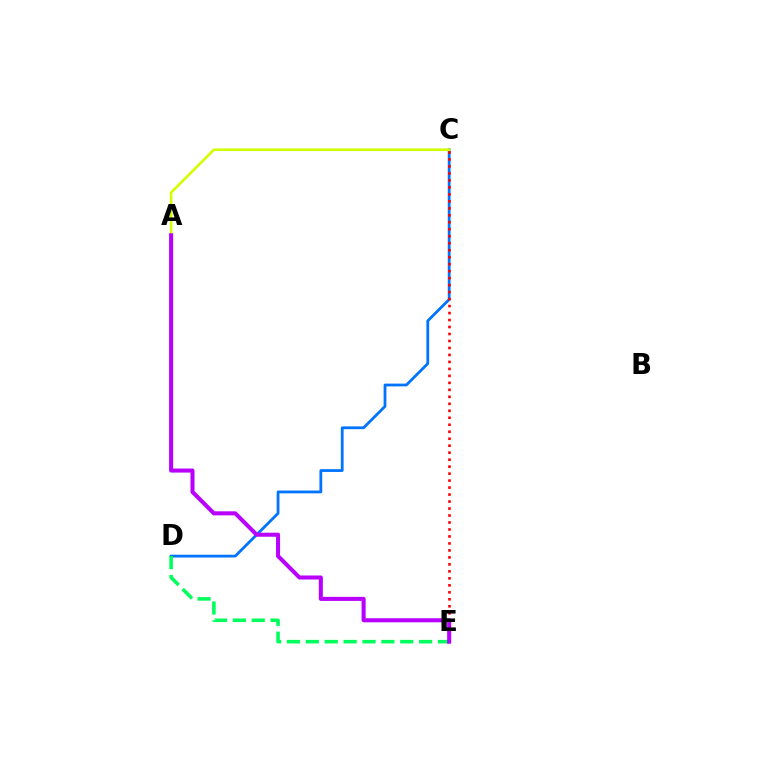{('C', 'D'): [{'color': '#0074ff', 'line_style': 'solid', 'thickness': 2.01}], ('C', 'E'): [{'color': '#ff0000', 'line_style': 'dotted', 'thickness': 1.9}], ('A', 'C'): [{'color': '#d1ff00', 'line_style': 'solid', 'thickness': 1.89}], ('D', 'E'): [{'color': '#00ff5c', 'line_style': 'dashed', 'thickness': 2.56}], ('A', 'E'): [{'color': '#b900ff', 'line_style': 'solid', 'thickness': 2.91}]}